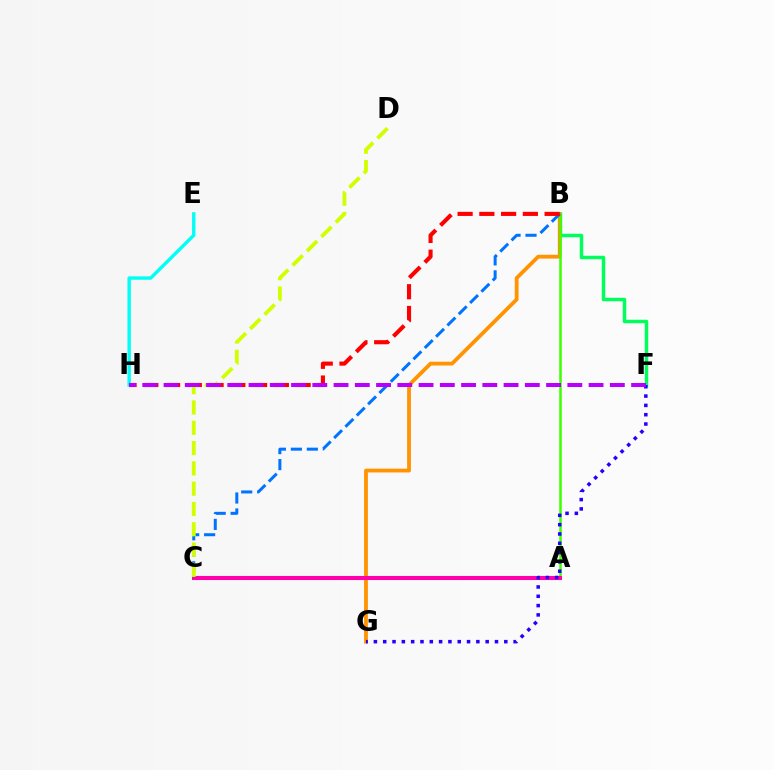{('B', 'F'): [{'color': '#00ff5c', 'line_style': 'solid', 'thickness': 2.5}], ('E', 'H'): [{'color': '#00fff6', 'line_style': 'solid', 'thickness': 2.44}], ('B', 'G'): [{'color': '#ff9400', 'line_style': 'solid', 'thickness': 2.73}], ('A', 'B'): [{'color': '#3dff00', 'line_style': 'solid', 'thickness': 1.81}], ('A', 'C'): [{'color': '#ff00ac', 'line_style': 'solid', 'thickness': 2.93}], ('F', 'G'): [{'color': '#2500ff', 'line_style': 'dotted', 'thickness': 2.53}], ('B', 'C'): [{'color': '#0074ff', 'line_style': 'dashed', 'thickness': 2.17}], ('B', 'H'): [{'color': '#ff0000', 'line_style': 'dashed', 'thickness': 2.96}], ('C', 'D'): [{'color': '#d1ff00', 'line_style': 'dashed', 'thickness': 2.76}], ('F', 'H'): [{'color': '#b900ff', 'line_style': 'dashed', 'thickness': 2.89}]}